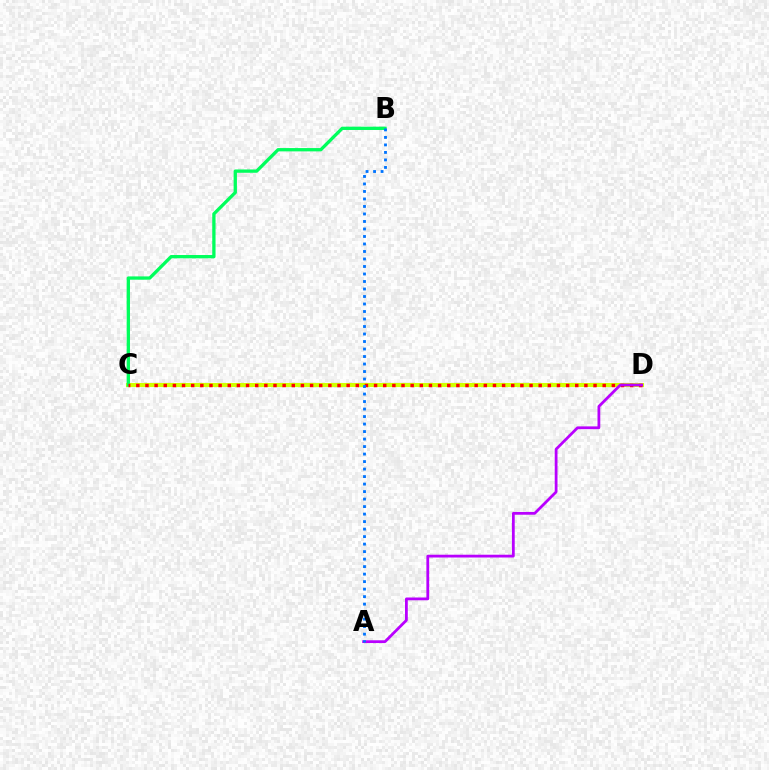{('C', 'D'): [{'color': '#d1ff00', 'line_style': 'solid', 'thickness': 2.94}, {'color': '#ff0000', 'line_style': 'dotted', 'thickness': 2.48}], ('B', 'C'): [{'color': '#00ff5c', 'line_style': 'solid', 'thickness': 2.38}], ('A', 'D'): [{'color': '#b900ff', 'line_style': 'solid', 'thickness': 2.0}], ('A', 'B'): [{'color': '#0074ff', 'line_style': 'dotted', 'thickness': 2.04}]}